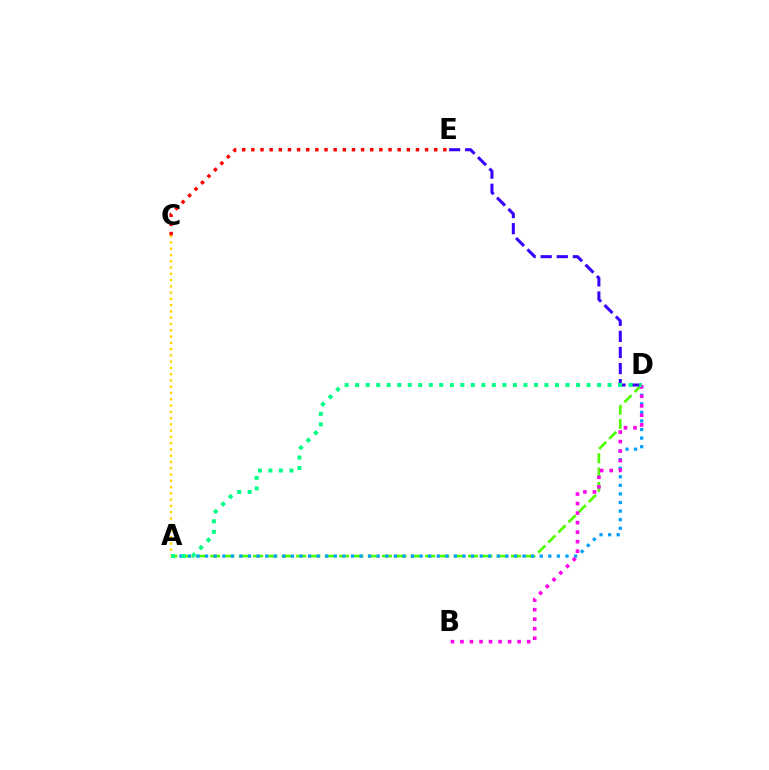{('A', 'D'): [{'color': '#4fff00', 'line_style': 'dashed', 'thickness': 1.95}, {'color': '#009eff', 'line_style': 'dotted', 'thickness': 2.33}, {'color': '#00ff86', 'line_style': 'dotted', 'thickness': 2.86}], ('D', 'E'): [{'color': '#3700ff', 'line_style': 'dashed', 'thickness': 2.19}], ('A', 'C'): [{'color': '#ffd500', 'line_style': 'dotted', 'thickness': 1.7}], ('B', 'D'): [{'color': '#ff00ed', 'line_style': 'dotted', 'thickness': 2.59}], ('C', 'E'): [{'color': '#ff0000', 'line_style': 'dotted', 'thickness': 2.48}]}